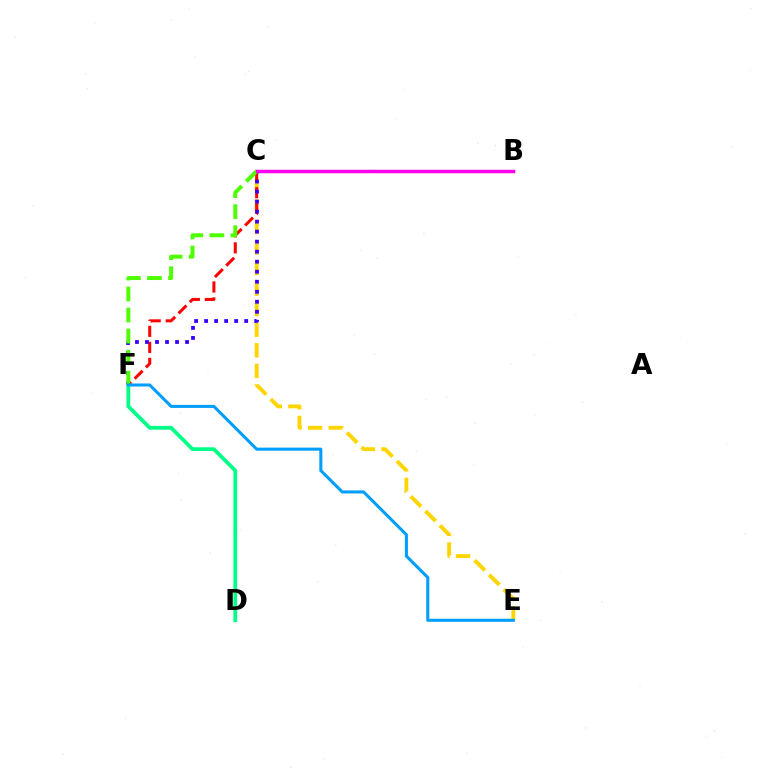{('C', 'E'): [{'color': '#ffd500', 'line_style': 'dashed', 'thickness': 2.79}], ('C', 'F'): [{'color': '#ff0000', 'line_style': 'dashed', 'thickness': 2.17}, {'color': '#3700ff', 'line_style': 'dotted', 'thickness': 2.72}, {'color': '#4fff00', 'line_style': 'dashed', 'thickness': 2.86}], ('D', 'F'): [{'color': '#00ff86', 'line_style': 'solid', 'thickness': 2.72}], ('B', 'C'): [{'color': '#ff00ed', 'line_style': 'solid', 'thickness': 2.5}], ('E', 'F'): [{'color': '#009eff', 'line_style': 'solid', 'thickness': 2.2}]}